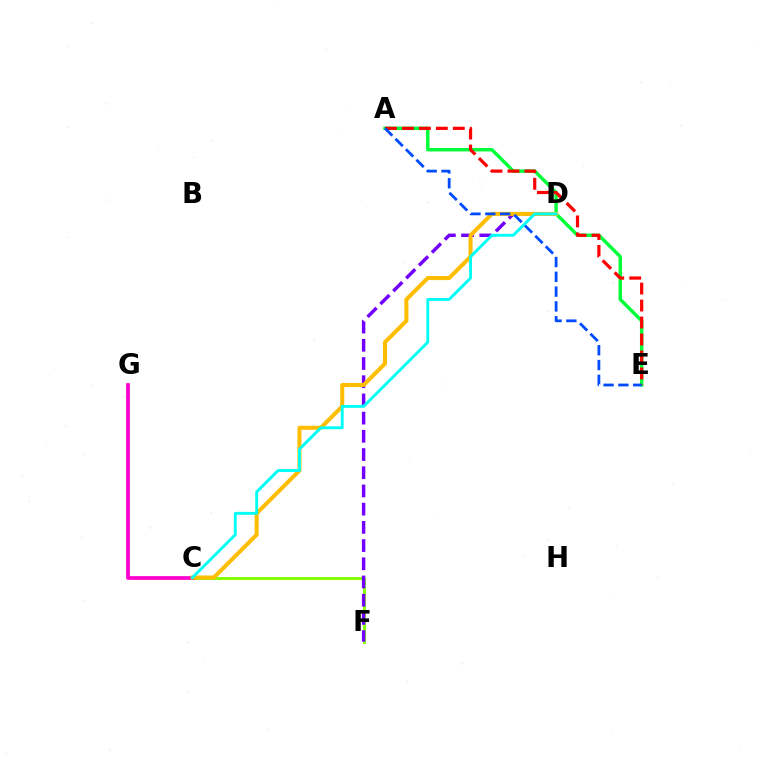{('C', 'F'): [{'color': '#84ff00', 'line_style': 'solid', 'thickness': 2.09}], ('D', 'F'): [{'color': '#7200ff', 'line_style': 'dashed', 'thickness': 2.47}], ('C', 'G'): [{'color': '#ff00cf', 'line_style': 'solid', 'thickness': 2.68}], ('A', 'E'): [{'color': '#00ff39', 'line_style': 'solid', 'thickness': 2.48}, {'color': '#ff0000', 'line_style': 'dashed', 'thickness': 2.31}, {'color': '#004bff', 'line_style': 'dashed', 'thickness': 2.01}], ('C', 'D'): [{'color': '#ffbd00', 'line_style': 'solid', 'thickness': 2.91}, {'color': '#00fff6', 'line_style': 'solid', 'thickness': 2.1}]}